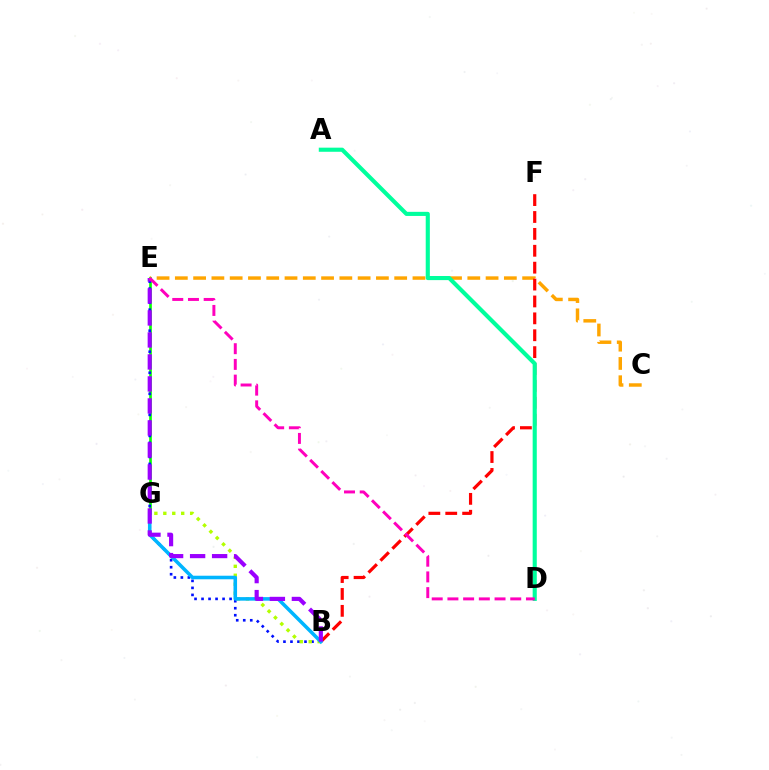{('C', 'E'): [{'color': '#ffa500', 'line_style': 'dashed', 'thickness': 2.48}], ('E', 'G'): [{'color': '#08ff00', 'line_style': 'solid', 'thickness': 1.92}], ('B', 'F'): [{'color': '#ff0000', 'line_style': 'dashed', 'thickness': 2.3}], ('B', 'E'): [{'color': '#0010ff', 'line_style': 'dotted', 'thickness': 1.9}, {'color': '#9b00ff', 'line_style': 'dashed', 'thickness': 2.99}], ('A', 'D'): [{'color': '#00ff9d', 'line_style': 'solid', 'thickness': 2.96}], ('B', 'G'): [{'color': '#b3ff00', 'line_style': 'dotted', 'thickness': 2.43}, {'color': '#00b5ff', 'line_style': 'solid', 'thickness': 2.56}], ('D', 'E'): [{'color': '#ff00bd', 'line_style': 'dashed', 'thickness': 2.13}]}